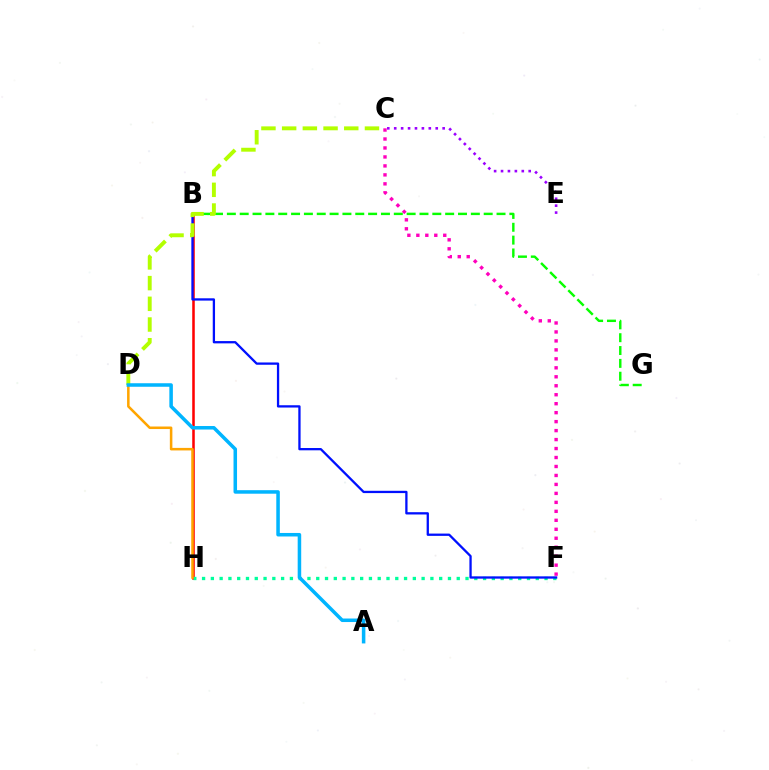{('B', 'H'): [{'color': '#ff0000', 'line_style': 'solid', 'thickness': 1.83}], ('F', 'H'): [{'color': '#00ff9d', 'line_style': 'dotted', 'thickness': 2.39}], ('D', 'H'): [{'color': '#ffa500', 'line_style': 'solid', 'thickness': 1.82}], ('B', 'F'): [{'color': '#0010ff', 'line_style': 'solid', 'thickness': 1.65}], ('B', 'G'): [{'color': '#08ff00', 'line_style': 'dashed', 'thickness': 1.74}], ('C', 'D'): [{'color': '#b3ff00', 'line_style': 'dashed', 'thickness': 2.81}], ('C', 'F'): [{'color': '#ff00bd', 'line_style': 'dotted', 'thickness': 2.44}], ('C', 'E'): [{'color': '#9b00ff', 'line_style': 'dotted', 'thickness': 1.88}], ('A', 'D'): [{'color': '#00b5ff', 'line_style': 'solid', 'thickness': 2.54}]}